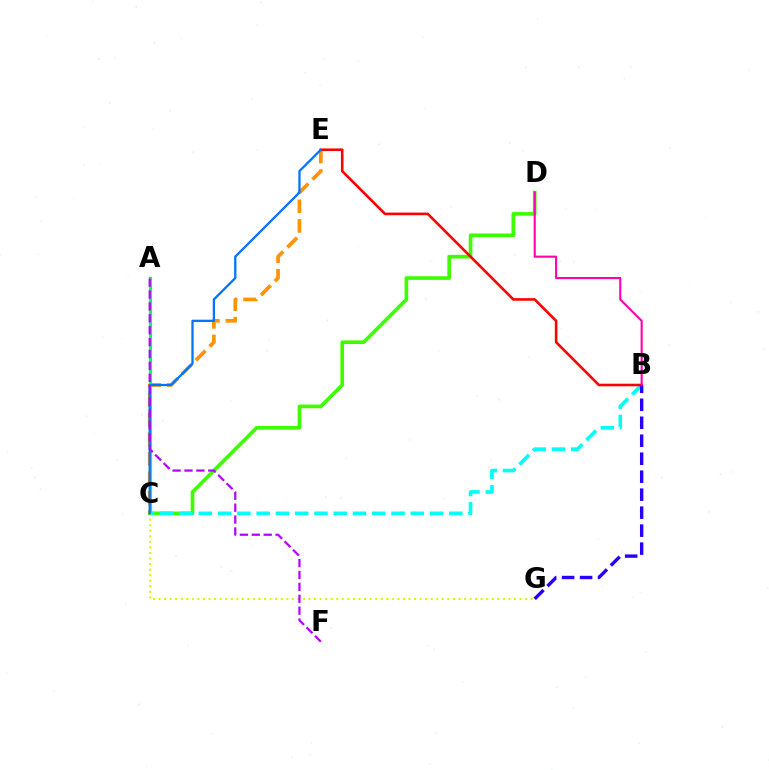{('C', 'D'): [{'color': '#3dff00', 'line_style': 'solid', 'thickness': 2.63}], ('A', 'C'): [{'color': '#00ff5c', 'line_style': 'solid', 'thickness': 2.3}], ('B', 'C'): [{'color': '#00fff6', 'line_style': 'dashed', 'thickness': 2.62}], ('C', 'E'): [{'color': '#ff9400', 'line_style': 'dashed', 'thickness': 2.66}, {'color': '#0074ff', 'line_style': 'solid', 'thickness': 1.64}], ('B', 'E'): [{'color': '#ff0000', 'line_style': 'solid', 'thickness': 1.87}], ('B', 'G'): [{'color': '#2500ff', 'line_style': 'dashed', 'thickness': 2.44}], ('C', 'G'): [{'color': '#d1ff00', 'line_style': 'dotted', 'thickness': 1.51}], ('A', 'F'): [{'color': '#b900ff', 'line_style': 'dashed', 'thickness': 1.62}], ('B', 'D'): [{'color': '#ff00ac', 'line_style': 'solid', 'thickness': 1.52}]}